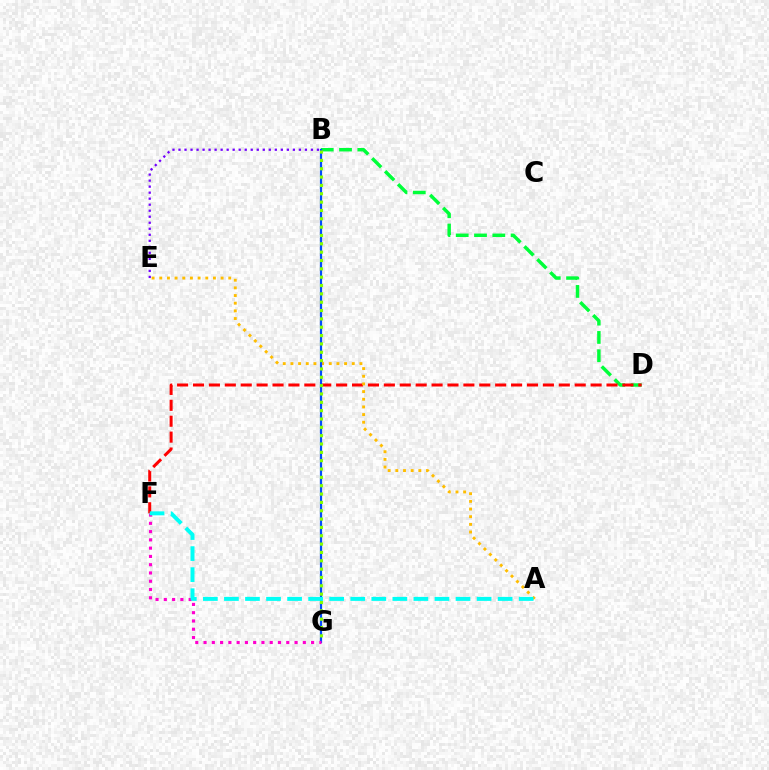{('B', 'E'): [{'color': '#7200ff', 'line_style': 'dotted', 'thickness': 1.64}], ('B', 'D'): [{'color': '#00ff39', 'line_style': 'dashed', 'thickness': 2.49}], ('D', 'F'): [{'color': '#ff0000', 'line_style': 'dashed', 'thickness': 2.16}], ('A', 'E'): [{'color': '#ffbd00', 'line_style': 'dotted', 'thickness': 2.08}], ('B', 'G'): [{'color': '#004bff', 'line_style': 'solid', 'thickness': 1.6}, {'color': '#84ff00', 'line_style': 'dotted', 'thickness': 2.27}], ('F', 'G'): [{'color': '#ff00cf', 'line_style': 'dotted', 'thickness': 2.25}], ('A', 'F'): [{'color': '#00fff6', 'line_style': 'dashed', 'thickness': 2.86}]}